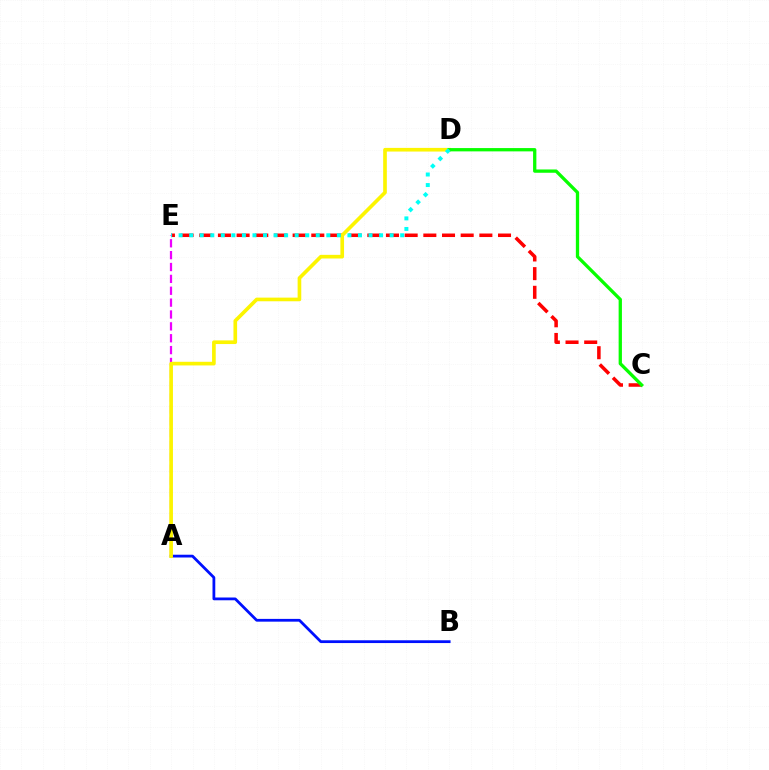{('C', 'E'): [{'color': '#ff0000', 'line_style': 'dashed', 'thickness': 2.54}], ('A', 'E'): [{'color': '#ee00ff', 'line_style': 'dashed', 'thickness': 1.61}], ('A', 'B'): [{'color': '#0010ff', 'line_style': 'solid', 'thickness': 2.0}], ('A', 'D'): [{'color': '#fcf500', 'line_style': 'solid', 'thickness': 2.63}], ('C', 'D'): [{'color': '#08ff00', 'line_style': 'solid', 'thickness': 2.37}], ('D', 'E'): [{'color': '#00fff6', 'line_style': 'dotted', 'thickness': 2.87}]}